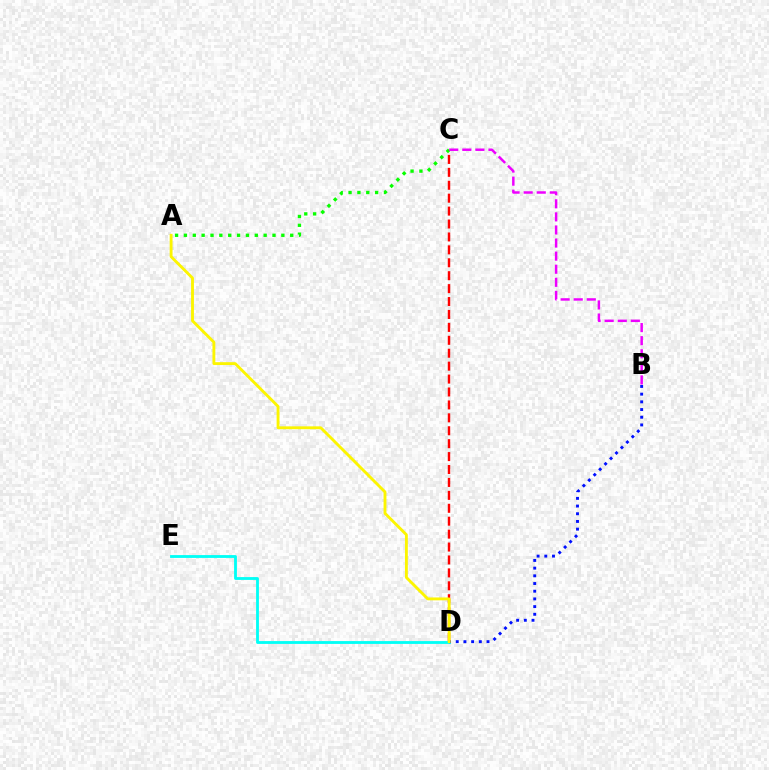{('C', 'D'): [{'color': '#ff0000', 'line_style': 'dashed', 'thickness': 1.76}], ('D', 'E'): [{'color': '#00fff6', 'line_style': 'solid', 'thickness': 2.03}], ('A', 'C'): [{'color': '#08ff00', 'line_style': 'dotted', 'thickness': 2.41}], ('B', 'D'): [{'color': '#0010ff', 'line_style': 'dotted', 'thickness': 2.09}], ('B', 'C'): [{'color': '#ee00ff', 'line_style': 'dashed', 'thickness': 1.78}], ('A', 'D'): [{'color': '#fcf500', 'line_style': 'solid', 'thickness': 2.06}]}